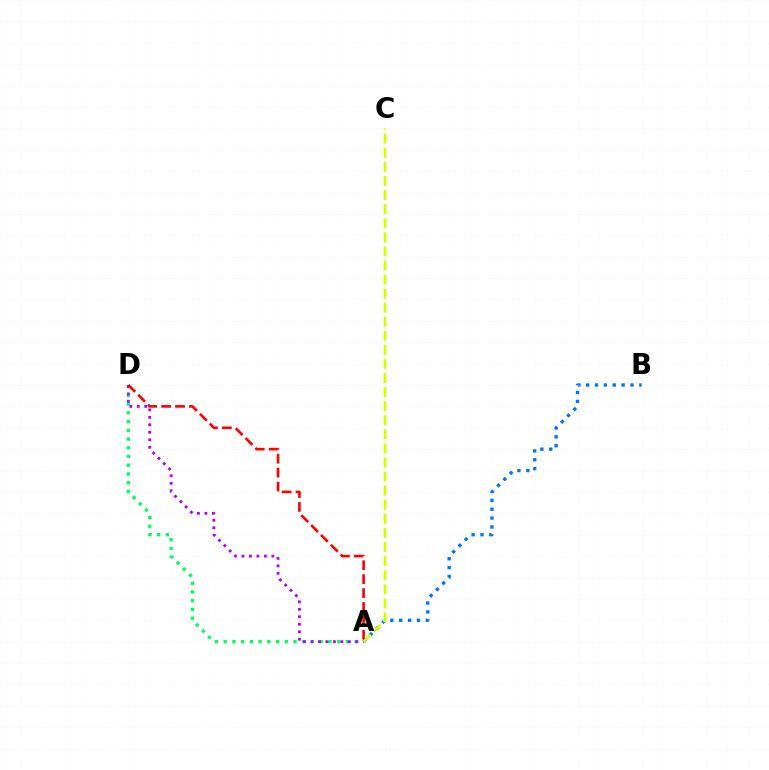{('A', 'D'): [{'color': '#00ff5c', 'line_style': 'dotted', 'thickness': 2.37}, {'color': '#b900ff', 'line_style': 'dotted', 'thickness': 2.03}, {'color': '#ff0000', 'line_style': 'dashed', 'thickness': 1.89}], ('A', 'B'): [{'color': '#0074ff', 'line_style': 'dotted', 'thickness': 2.41}], ('A', 'C'): [{'color': '#d1ff00', 'line_style': 'dashed', 'thickness': 1.91}]}